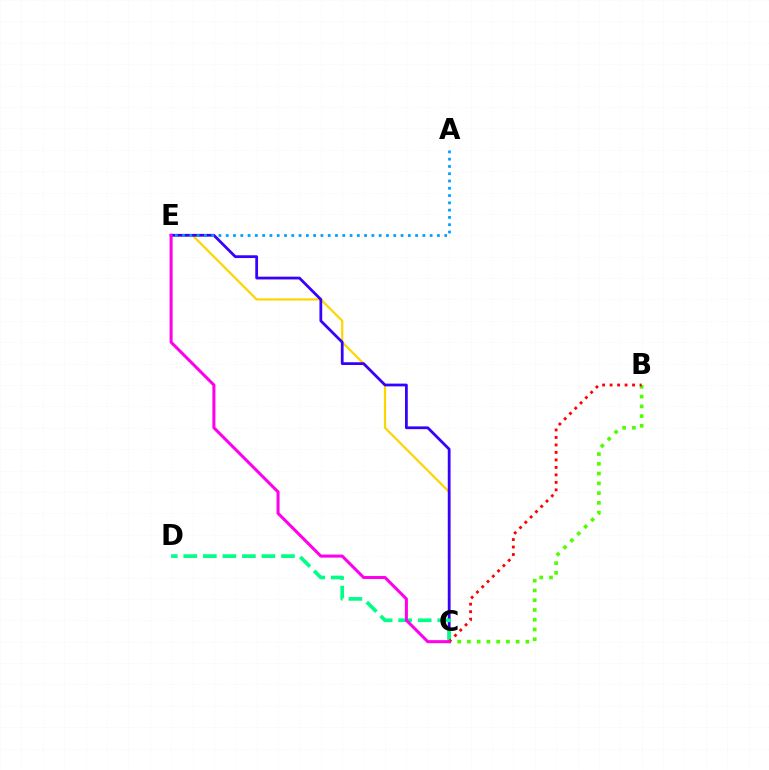{('C', 'E'): [{'color': '#ffd500', 'line_style': 'solid', 'thickness': 1.59}, {'color': '#3700ff', 'line_style': 'solid', 'thickness': 2.0}, {'color': '#ff00ed', 'line_style': 'solid', 'thickness': 2.19}], ('C', 'D'): [{'color': '#00ff86', 'line_style': 'dashed', 'thickness': 2.65}], ('B', 'C'): [{'color': '#4fff00', 'line_style': 'dotted', 'thickness': 2.65}, {'color': '#ff0000', 'line_style': 'dotted', 'thickness': 2.03}], ('A', 'E'): [{'color': '#009eff', 'line_style': 'dotted', 'thickness': 1.98}]}